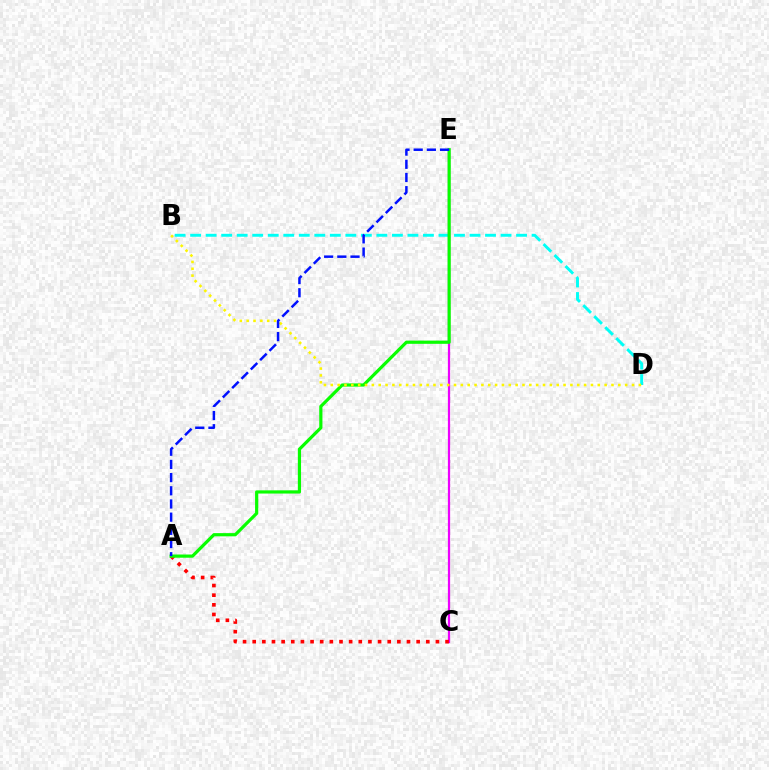{('B', 'D'): [{'color': '#00fff6', 'line_style': 'dashed', 'thickness': 2.11}, {'color': '#fcf500', 'line_style': 'dotted', 'thickness': 1.86}], ('C', 'E'): [{'color': '#ee00ff', 'line_style': 'solid', 'thickness': 1.6}], ('A', 'C'): [{'color': '#ff0000', 'line_style': 'dotted', 'thickness': 2.62}], ('A', 'E'): [{'color': '#08ff00', 'line_style': 'solid', 'thickness': 2.3}, {'color': '#0010ff', 'line_style': 'dashed', 'thickness': 1.79}]}